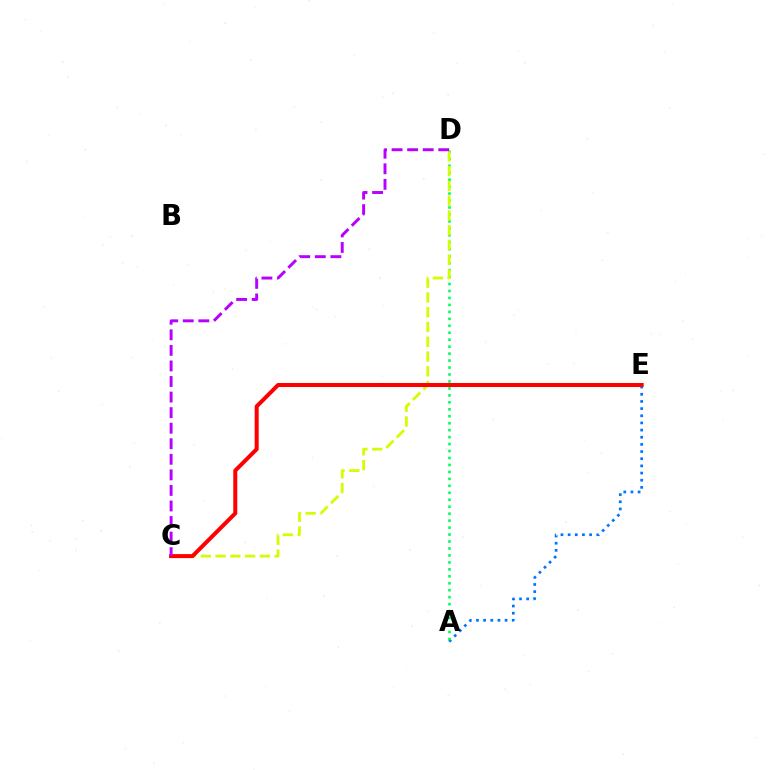{('A', 'E'): [{'color': '#0074ff', 'line_style': 'dotted', 'thickness': 1.95}], ('A', 'D'): [{'color': '#00ff5c', 'line_style': 'dotted', 'thickness': 1.89}], ('C', 'D'): [{'color': '#d1ff00', 'line_style': 'dashed', 'thickness': 2.01}, {'color': '#b900ff', 'line_style': 'dashed', 'thickness': 2.11}], ('C', 'E'): [{'color': '#ff0000', 'line_style': 'solid', 'thickness': 2.88}]}